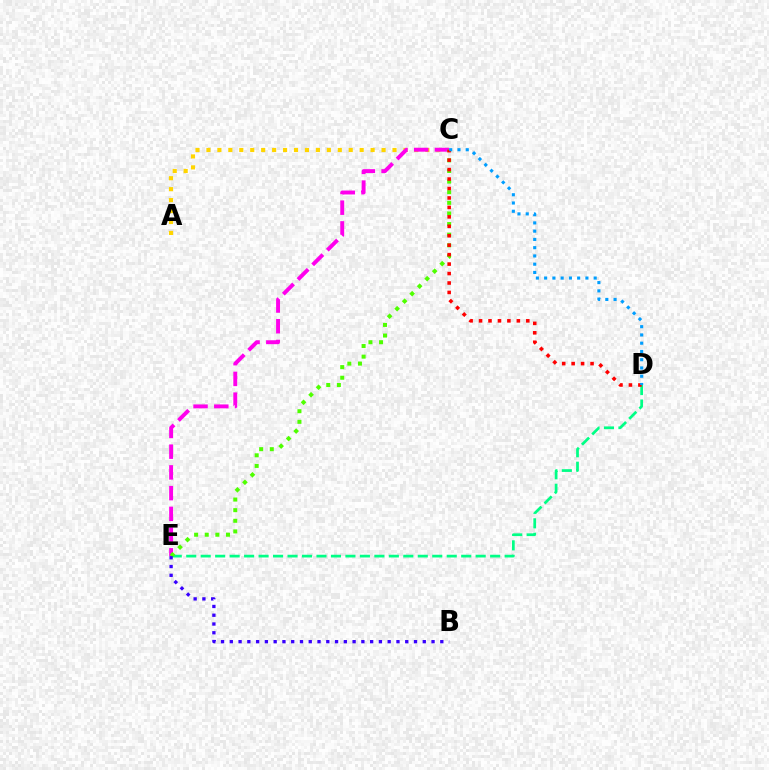{('D', 'E'): [{'color': '#00ff86', 'line_style': 'dashed', 'thickness': 1.97}], ('A', 'C'): [{'color': '#ffd500', 'line_style': 'dotted', 'thickness': 2.97}], ('C', 'E'): [{'color': '#ff00ed', 'line_style': 'dashed', 'thickness': 2.82}, {'color': '#4fff00', 'line_style': 'dotted', 'thickness': 2.89}], ('C', 'D'): [{'color': '#ff0000', 'line_style': 'dotted', 'thickness': 2.57}, {'color': '#009eff', 'line_style': 'dotted', 'thickness': 2.24}], ('B', 'E'): [{'color': '#3700ff', 'line_style': 'dotted', 'thickness': 2.38}]}